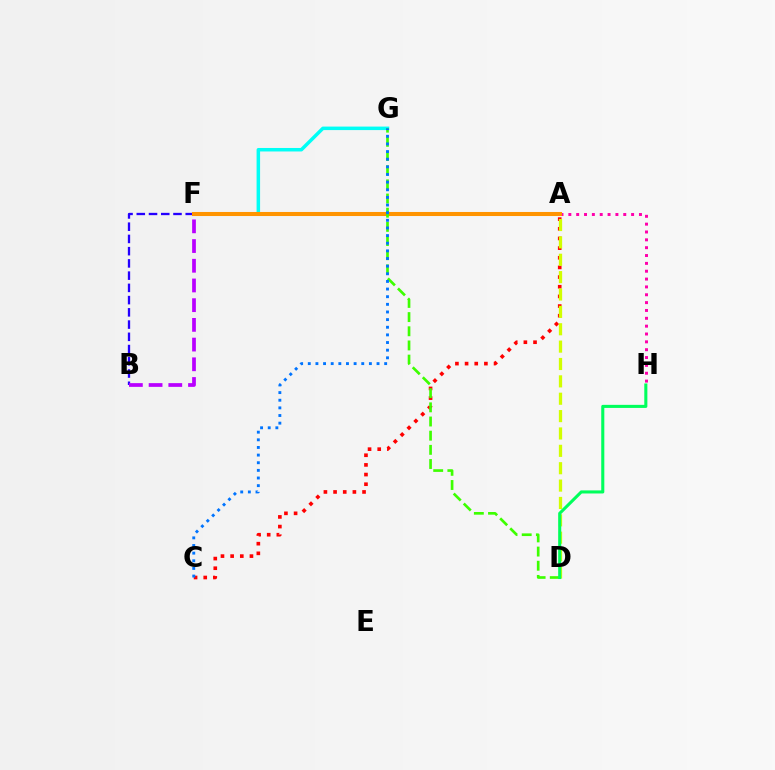{('F', 'G'): [{'color': '#00fff6', 'line_style': 'solid', 'thickness': 2.52}], ('A', 'H'): [{'color': '#ff00ac', 'line_style': 'dotted', 'thickness': 2.13}], ('A', 'C'): [{'color': '#ff0000', 'line_style': 'dotted', 'thickness': 2.62}], ('B', 'F'): [{'color': '#2500ff', 'line_style': 'dashed', 'thickness': 1.66}, {'color': '#b900ff', 'line_style': 'dashed', 'thickness': 2.68}], ('A', 'F'): [{'color': '#ff9400', 'line_style': 'solid', 'thickness': 2.92}], ('D', 'G'): [{'color': '#3dff00', 'line_style': 'dashed', 'thickness': 1.93}], ('A', 'D'): [{'color': '#d1ff00', 'line_style': 'dashed', 'thickness': 2.36}], ('D', 'H'): [{'color': '#00ff5c', 'line_style': 'solid', 'thickness': 2.21}], ('C', 'G'): [{'color': '#0074ff', 'line_style': 'dotted', 'thickness': 2.08}]}